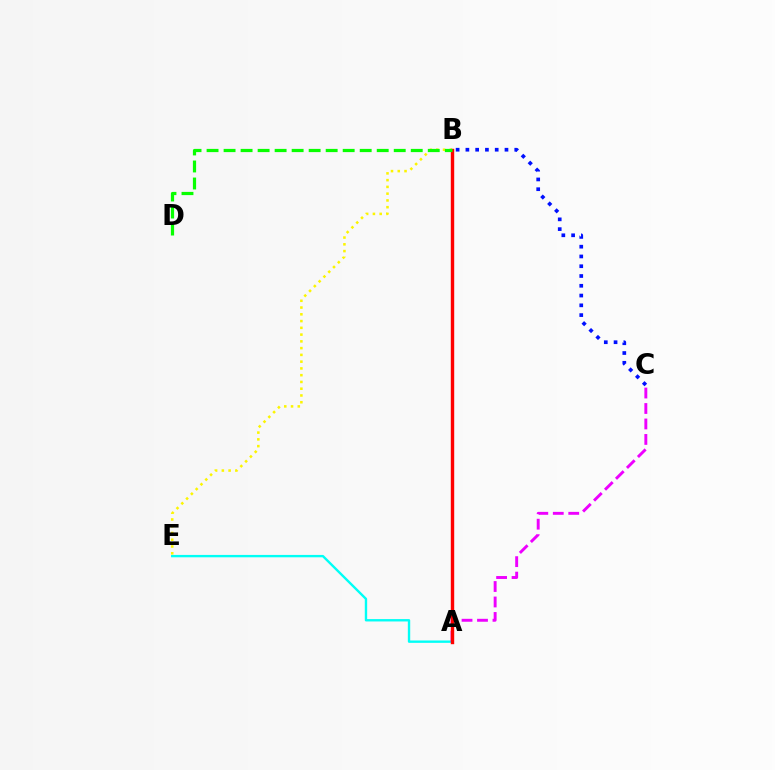{('A', 'E'): [{'color': '#00fff6', 'line_style': 'solid', 'thickness': 1.71}], ('A', 'C'): [{'color': '#ee00ff', 'line_style': 'dashed', 'thickness': 2.1}], ('B', 'C'): [{'color': '#0010ff', 'line_style': 'dotted', 'thickness': 2.66}], ('B', 'E'): [{'color': '#fcf500', 'line_style': 'dotted', 'thickness': 1.84}], ('A', 'B'): [{'color': '#ff0000', 'line_style': 'solid', 'thickness': 2.45}], ('B', 'D'): [{'color': '#08ff00', 'line_style': 'dashed', 'thickness': 2.31}]}